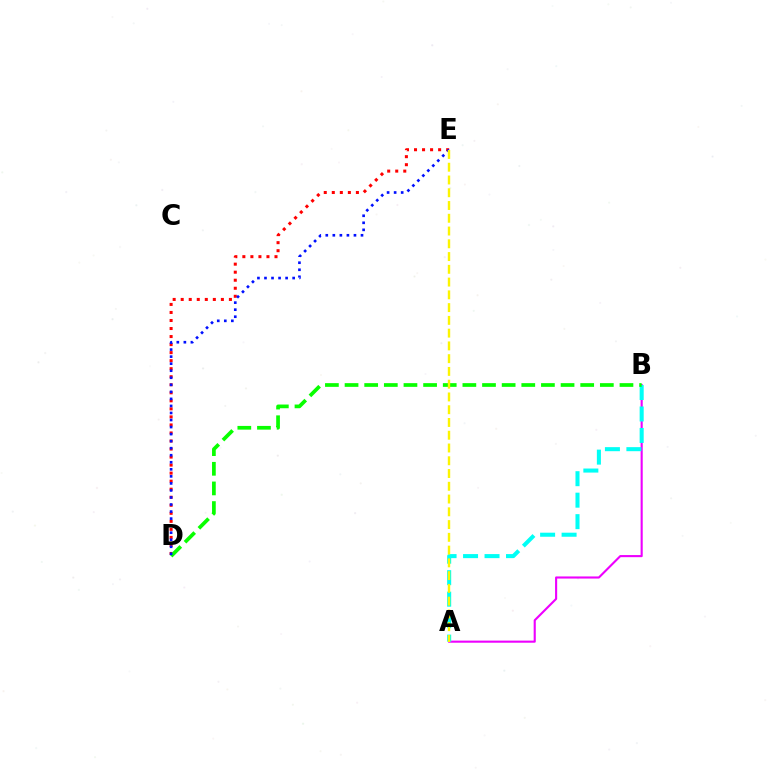{('D', 'E'): [{'color': '#ff0000', 'line_style': 'dotted', 'thickness': 2.18}, {'color': '#0010ff', 'line_style': 'dotted', 'thickness': 1.91}], ('A', 'B'): [{'color': '#ee00ff', 'line_style': 'solid', 'thickness': 1.52}, {'color': '#00fff6', 'line_style': 'dashed', 'thickness': 2.92}], ('B', 'D'): [{'color': '#08ff00', 'line_style': 'dashed', 'thickness': 2.67}], ('A', 'E'): [{'color': '#fcf500', 'line_style': 'dashed', 'thickness': 1.73}]}